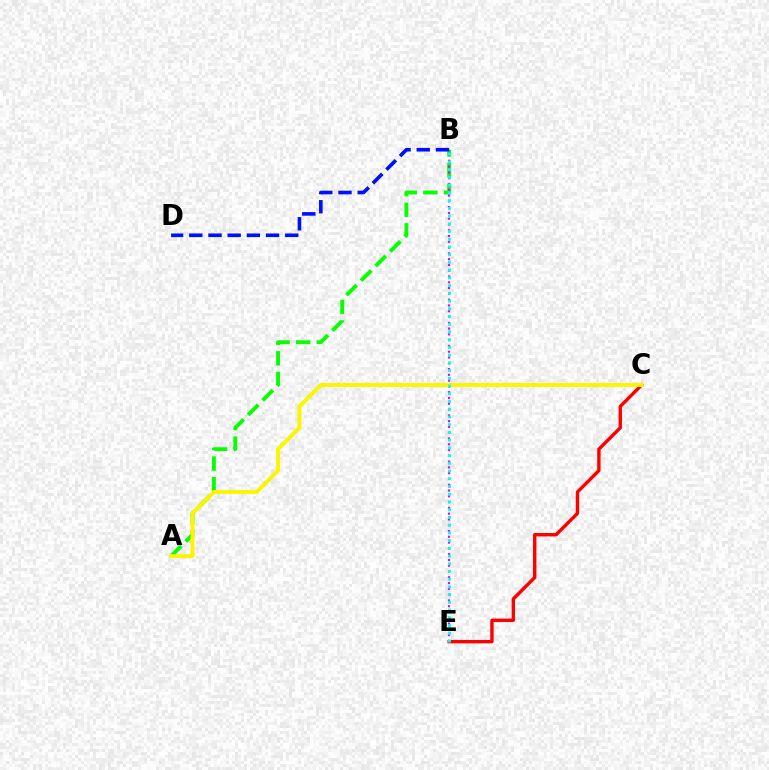{('C', 'E'): [{'color': '#ff0000', 'line_style': 'solid', 'thickness': 2.44}], ('A', 'B'): [{'color': '#08ff00', 'line_style': 'dashed', 'thickness': 2.8}], ('B', 'E'): [{'color': '#ee00ff', 'line_style': 'dotted', 'thickness': 1.57}, {'color': '#00fff6', 'line_style': 'dotted', 'thickness': 2.1}], ('A', 'C'): [{'color': '#fcf500', 'line_style': 'solid', 'thickness': 2.83}], ('B', 'D'): [{'color': '#0010ff', 'line_style': 'dashed', 'thickness': 2.61}]}